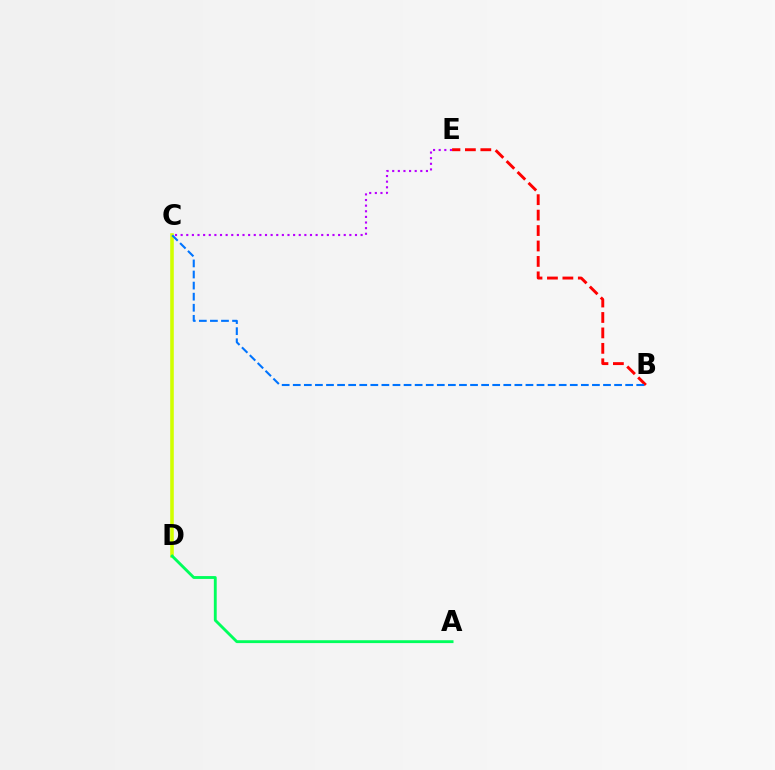{('B', 'E'): [{'color': '#ff0000', 'line_style': 'dashed', 'thickness': 2.1}], ('C', 'E'): [{'color': '#b900ff', 'line_style': 'dotted', 'thickness': 1.53}], ('C', 'D'): [{'color': '#d1ff00', 'line_style': 'solid', 'thickness': 2.58}], ('B', 'C'): [{'color': '#0074ff', 'line_style': 'dashed', 'thickness': 1.51}], ('A', 'D'): [{'color': '#00ff5c', 'line_style': 'solid', 'thickness': 2.06}]}